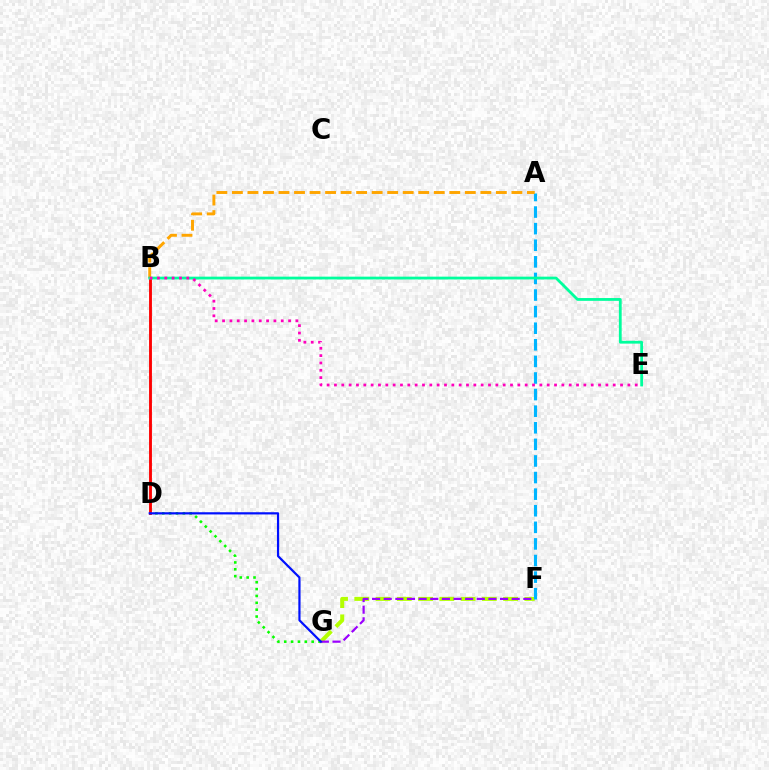{('F', 'G'): [{'color': '#b3ff00', 'line_style': 'dashed', 'thickness': 2.89}, {'color': '#9b00ff', 'line_style': 'dashed', 'thickness': 1.58}], ('D', 'G'): [{'color': '#08ff00', 'line_style': 'dotted', 'thickness': 1.86}, {'color': '#0010ff', 'line_style': 'solid', 'thickness': 1.59}], ('A', 'F'): [{'color': '#00b5ff', 'line_style': 'dashed', 'thickness': 2.25}], ('A', 'B'): [{'color': '#ffa500', 'line_style': 'dashed', 'thickness': 2.11}], ('B', 'D'): [{'color': '#ff0000', 'line_style': 'solid', 'thickness': 2.06}], ('B', 'E'): [{'color': '#00ff9d', 'line_style': 'solid', 'thickness': 2.02}, {'color': '#ff00bd', 'line_style': 'dotted', 'thickness': 1.99}]}